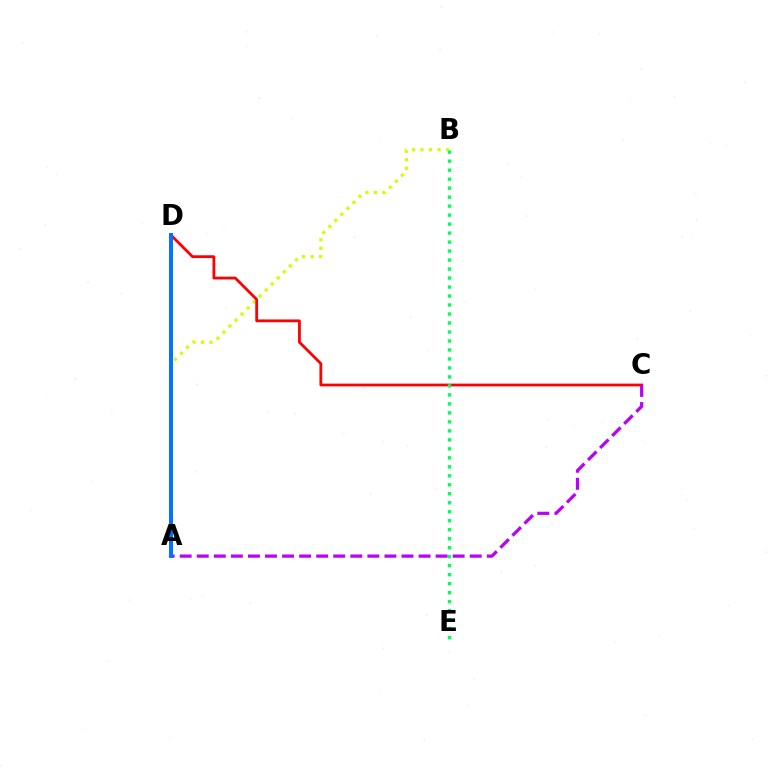{('A', 'B'): [{'color': '#d1ff00', 'line_style': 'dotted', 'thickness': 2.32}], ('C', 'D'): [{'color': '#ff0000', 'line_style': 'solid', 'thickness': 2.0}], ('B', 'E'): [{'color': '#00ff5c', 'line_style': 'dotted', 'thickness': 2.44}], ('A', 'C'): [{'color': '#b900ff', 'line_style': 'dashed', 'thickness': 2.32}], ('A', 'D'): [{'color': '#0074ff', 'line_style': 'solid', 'thickness': 2.87}]}